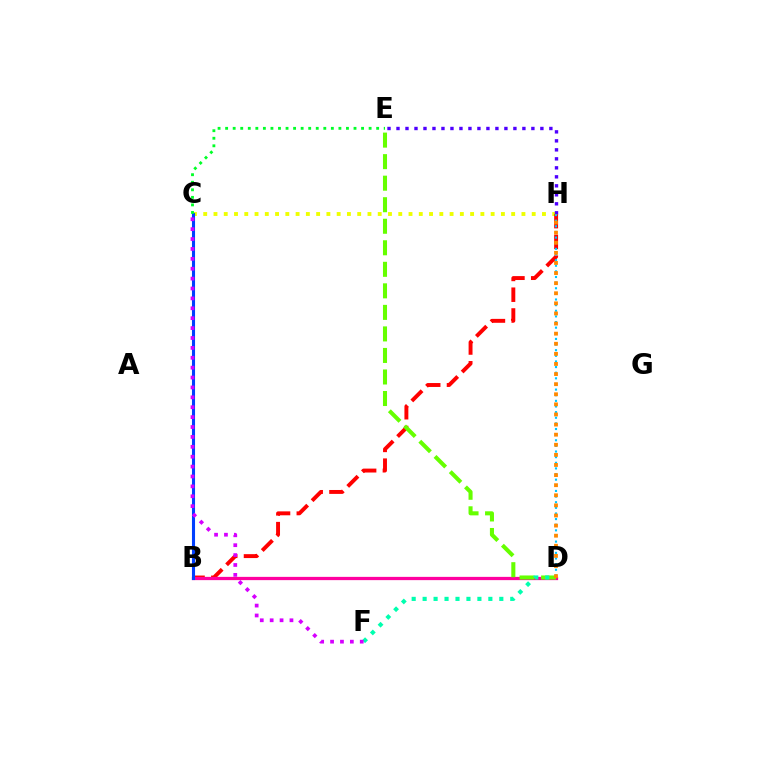{('C', 'H'): [{'color': '#eeff00', 'line_style': 'dotted', 'thickness': 2.79}], ('B', 'H'): [{'color': '#ff0000', 'line_style': 'dashed', 'thickness': 2.82}], ('B', 'D'): [{'color': '#ff00a0', 'line_style': 'solid', 'thickness': 2.34}], ('D', 'E'): [{'color': '#66ff00', 'line_style': 'dashed', 'thickness': 2.93}], ('D', 'F'): [{'color': '#00ffaf', 'line_style': 'dotted', 'thickness': 2.98}], ('B', 'C'): [{'color': '#003fff', 'line_style': 'solid', 'thickness': 2.22}], ('E', 'H'): [{'color': '#4f00ff', 'line_style': 'dotted', 'thickness': 2.44}], ('D', 'H'): [{'color': '#00c7ff', 'line_style': 'dotted', 'thickness': 1.53}, {'color': '#ff8800', 'line_style': 'dotted', 'thickness': 2.74}], ('C', 'F'): [{'color': '#d600ff', 'line_style': 'dotted', 'thickness': 2.69}], ('C', 'E'): [{'color': '#00ff27', 'line_style': 'dotted', 'thickness': 2.05}]}